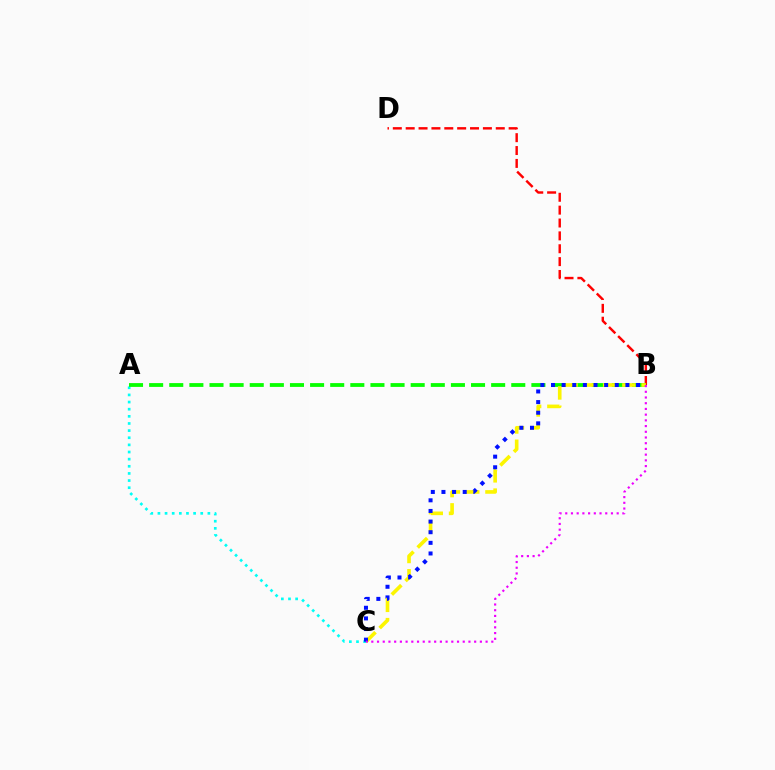{('B', 'D'): [{'color': '#ff0000', 'line_style': 'dashed', 'thickness': 1.75}], ('A', 'C'): [{'color': '#00fff6', 'line_style': 'dotted', 'thickness': 1.94}], ('A', 'B'): [{'color': '#08ff00', 'line_style': 'dashed', 'thickness': 2.73}], ('B', 'C'): [{'color': '#fcf500', 'line_style': 'dashed', 'thickness': 2.62}, {'color': '#0010ff', 'line_style': 'dotted', 'thickness': 2.89}, {'color': '#ee00ff', 'line_style': 'dotted', 'thickness': 1.55}]}